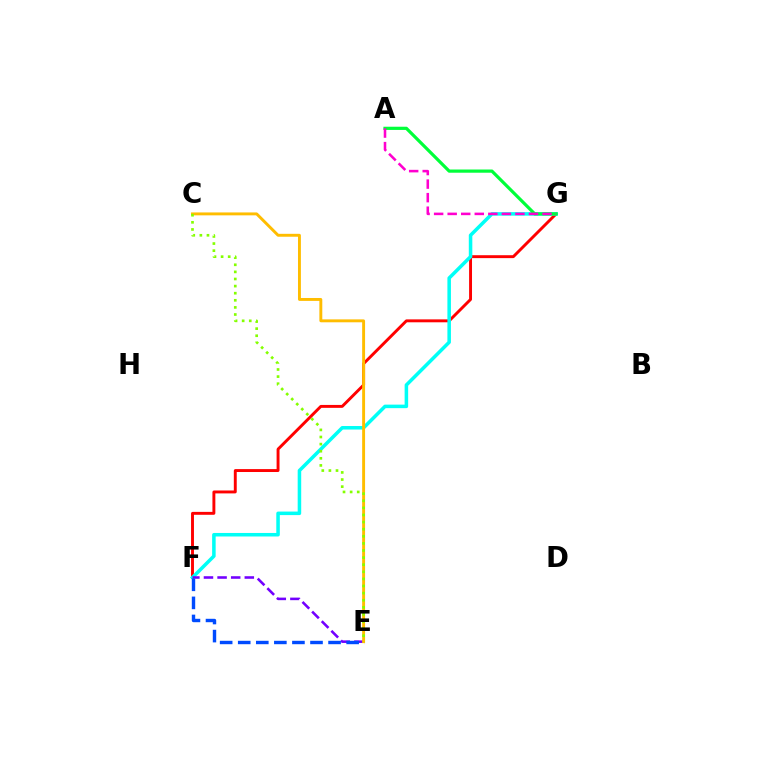{('F', 'G'): [{'color': '#ff0000', 'line_style': 'solid', 'thickness': 2.1}, {'color': '#00fff6', 'line_style': 'solid', 'thickness': 2.54}], ('A', 'G'): [{'color': '#00ff39', 'line_style': 'solid', 'thickness': 2.31}, {'color': '#ff00cf', 'line_style': 'dashed', 'thickness': 1.84}], ('E', 'F'): [{'color': '#7200ff', 'line_style': 'dashed', 'thickness': 1.85}, {'color': '#004bff', 'line_style': 'dashed', 'thickness': 2.45}], ('C', 'E'): [{'color': '#ffbd00', 'line_style': 'solid', 'thickness': 2.1}, {'color': '#84ff00', 'line_style': 'dotted', 'thickness': 1.93}]}